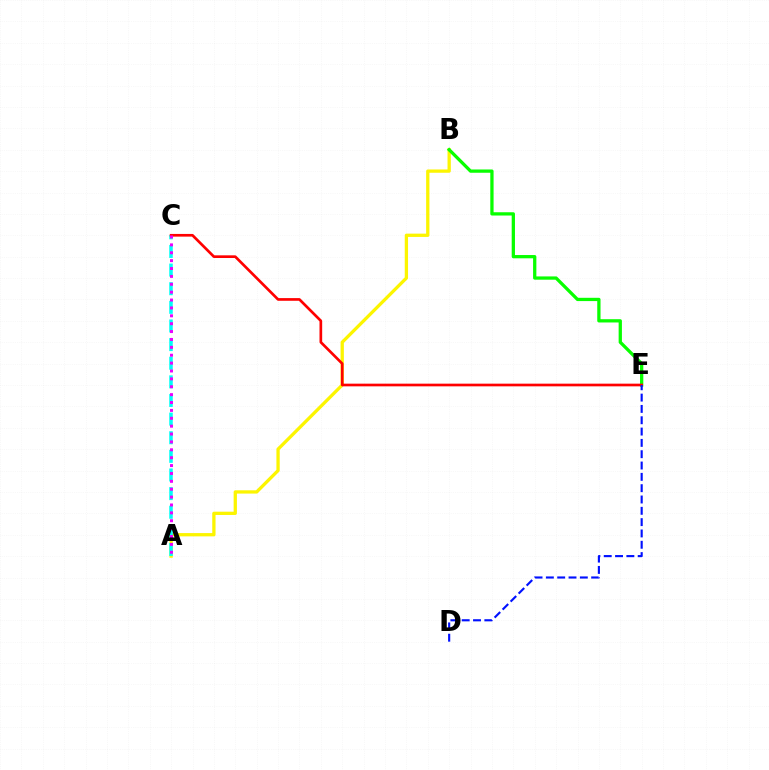{('A', 'B'): [{'color': '#fcf500', 'line_style': 'solid', 'thickness': 2.37}], ('B', 'E'): [{'color': '#08ff00', 'line_style': 'solid', 'thickness': 2.36}], ('A', 'C'): [{'color': '#00fff6', 'line_style': 'dashed', 'thickness': 2.53}, {'color': '#ee00ff', 'line_style': 'dotted', 'thickness': 2.14}], ('C', 'E'): [{'color': '#ff0000', 'line_style': 'solid', 'thickness': 1.93}], ('D', 'E'): [{'color': '#0010ff', 'line_style': 'dashed', 'thickness': 1.54}]}